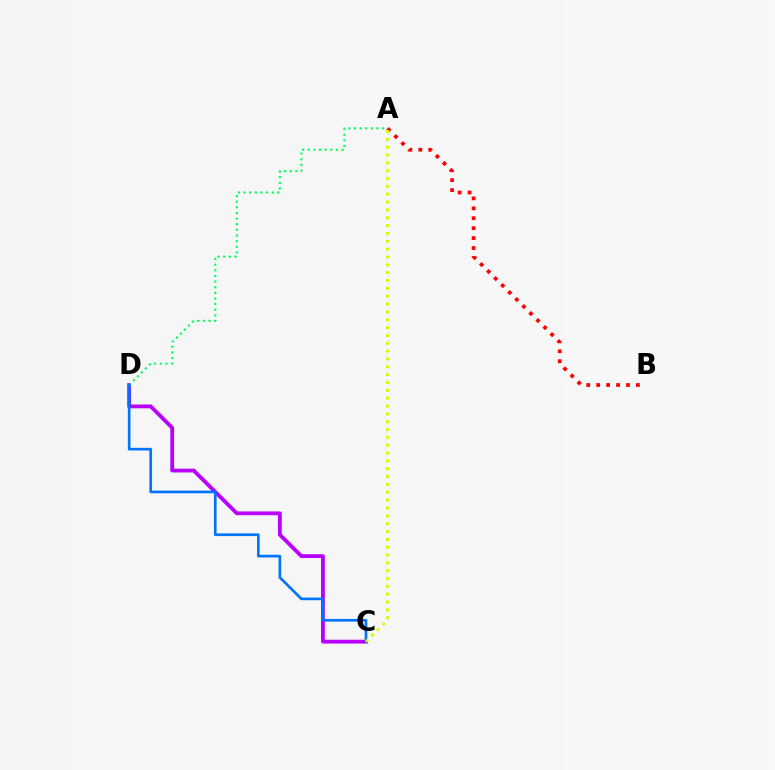{('C', 'D'): [{'color': '#b900ff', 'line_style': 'solid', 'thickness': 2.74}, {'color': '#0074ff', 'line_style': 'solid', 'thickness': 1.91}], ('A', 'D'): [{'color': '#00ff5c', 'line_style': 'dotted', 'thickness': 1.53}], ('A', 'B'): [{'color': '#ff0000', 'line_style': 'dotted', 'thickness': 2.7}], ('A', 'C'): [{'color': '#d1ff00', 'line_style': 'dotted', 'thickness': 2.13}]}